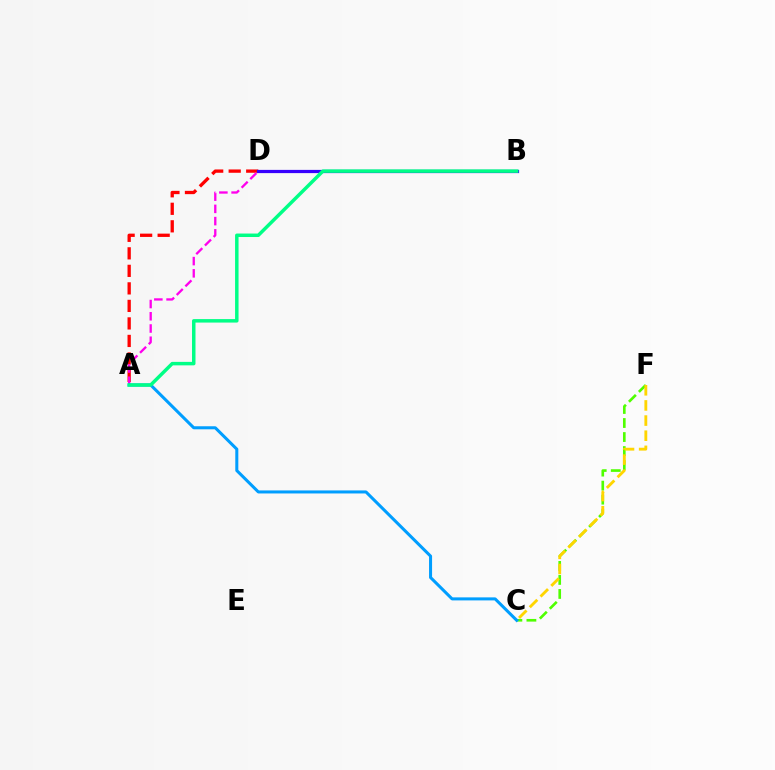{('A', 'D'): [{'color': '#ff0000', 'line_style': 'dashed', 'thickness': 2.38}, {'color': '#ff00ed', 'line_style': 'dashed', 'thickness': 1.66}], ('B', 'D'): [{'color': '#3700ff', 'line_style': 'solid', 'thickness': 2.32}], ('C', 'F'): [{'color': '#4fff00', 'line_style': 'dashed', 'thickness': 1.91}, {'color': '#ffd500', 'line_style': 'dashed', 'thickness': 2.06}], ('A', 'C'): [{'color': '#009eff', 'line_style': 'solid', 'thickness': 2.19}], ('A', 'B'): [{'color': '#00ff86', 'line_style': 'solid', 'thickness': 2.5}]}